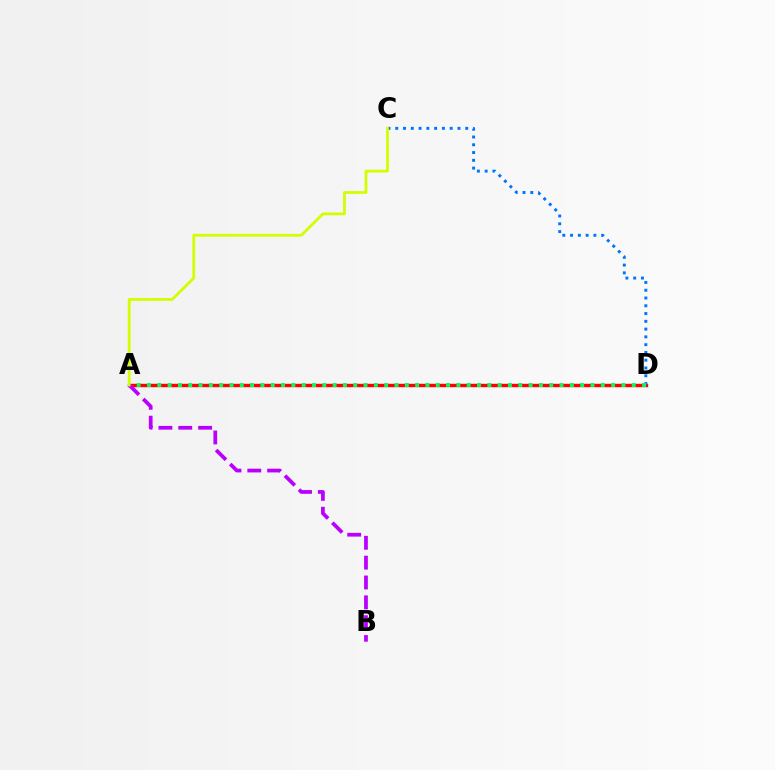{('A', 'D'): [{'color': '#ff0000', 'line_style': 'solid', 'thickness': 2.45}, {'color': '#00ff5c', 'line_style': 'dotted', 'thickness': 2.8}], ('C', 'D'): [{'color': '#0074ff', 'line_style': 'dotted', 'thickness': 2.11}], ('A', 'B'): [{'color': '#b900ff', 'line_style': 'dashed', 'thickness': 2.7}], ('A', 'C'): [{'color': '#d1ff00', 'line_style': 'solid', 'thickness': 2.0}]}